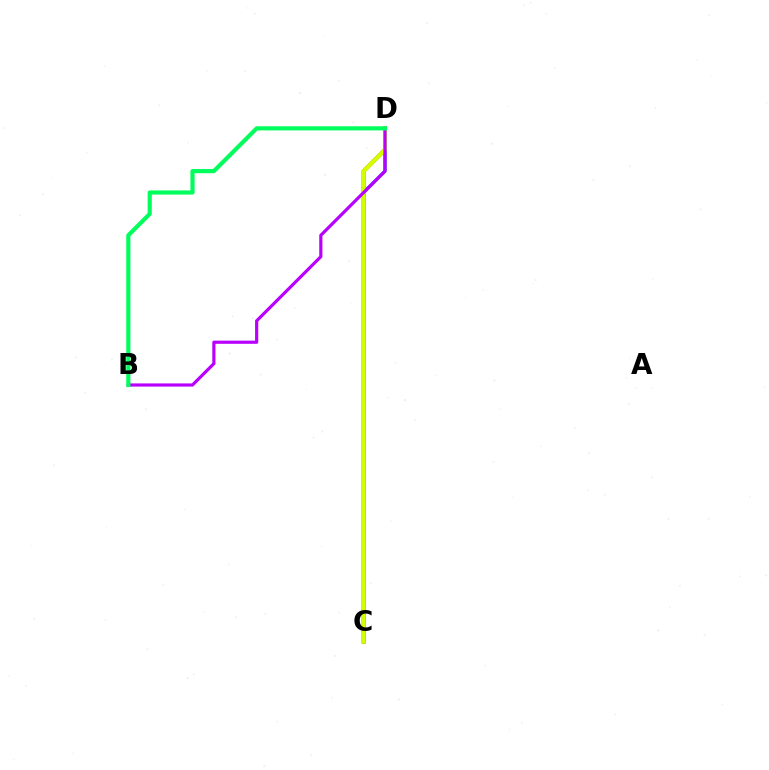{('C', 'D'): [{'color': '#ff0000', 'line_style': 'solid', 'thickness': 2.74}, {'color': '#0074ff', 'line_style': 'solid', 'thickness': 2.34}, {'color': '#d1ff00', 'line_style': 'solid', 'thickness': 2.98}], ('B', 'D'): [{'color': '#b900ff', 'line_style': 'solid', 'thickness': 2.29}, {'color': '#00ff5c', 'line_style': 'solid', 'thickness': 2.99}]}